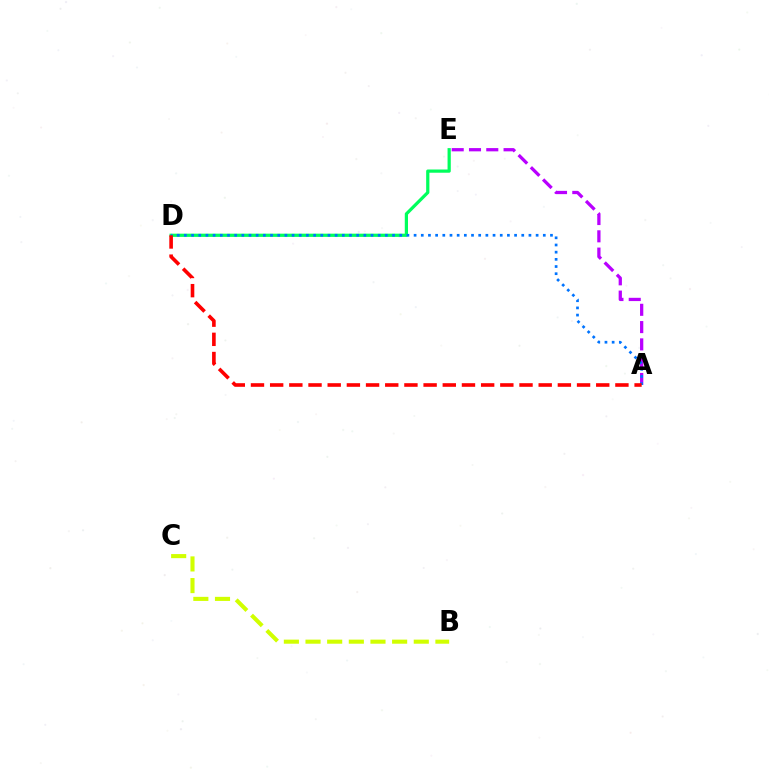{('B', 'C'): [{'color': '#d1ff00', 'line_style': 'dashed', 'thickness': 2.94}], ('D', 'E'): [{'color': '#00ff5c', 'line_style': 'solid', 'thickness': 2.32}], ('A', 'E'): [{'color': '#b900ff', 'line_style': 'dashed', 'thickness': 2.35}], ('A', 'D'): [{'color': '#0074ff', 'line_style': 'dotted', 'thickness': 1.95}, {'color': '#ff0000', 'line_style': 'dashed', 'thickness': 2.61}]}